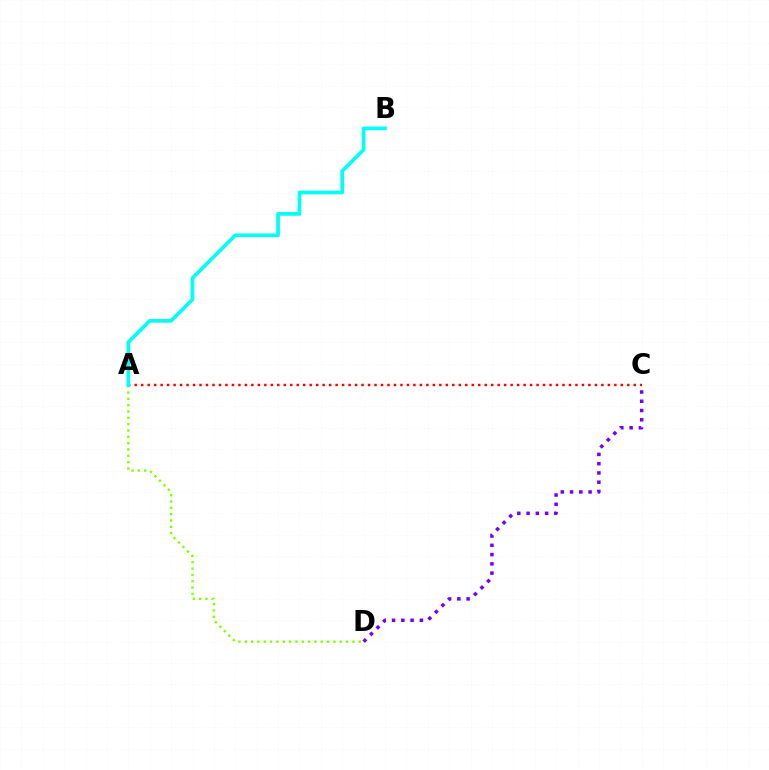{('A', 'C'): [{'color': '#ff0000', 'line_style': 'dotted', 'thickness': 1.76}], ('A', 'D'): [{'color': '#84ff00', 'line_style': 'dotted', 'thickness': 1.72}], ('A', 'B'): [{'color': '#00fff6', 'line_style': 'solid', 'thickness': 2.66}], ('C', 'D'): [{'color': '#7200ff', 'line_style': 'dotted', 'thickness': 2.52}]}